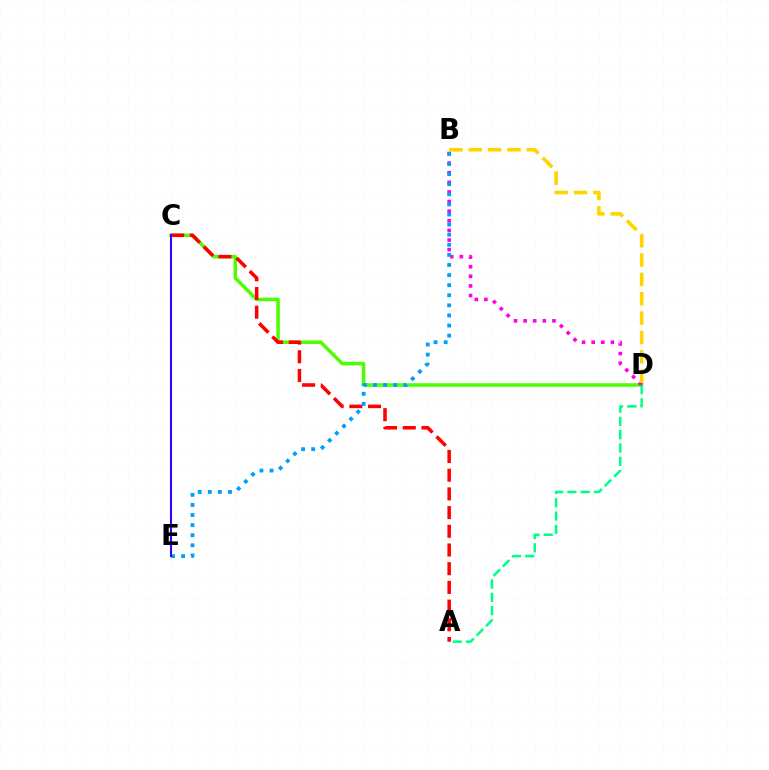{('C', 'D'): [{'color': '#4fff00', 'line_style': 'solid', 'thickness': 2.55}], ('B', 'D'): [{'color': '#ff00ed', 'line_style': 'dotted', 'thickness': 2.61}, {'color': '#ffd500', 'line_style': 'dashed', 'thickness': 2.63}], ('A', 'D'): [{'color': '#00ff86', 'line_style': 'dashed', 'thickness': 1.81}], ('A', 'C'): [{'color': '#ff0000', 'line_style': 'dashed', 'thickness': 2.54}], ('B', 'E'): [{'color': '#009eff', 'line_style': 'dotted', 'thickness': 2.74}], ('C', 'E'): [{'color': '#3700ff', 'line_style': 'solid', 'thickness': 1.51}]}